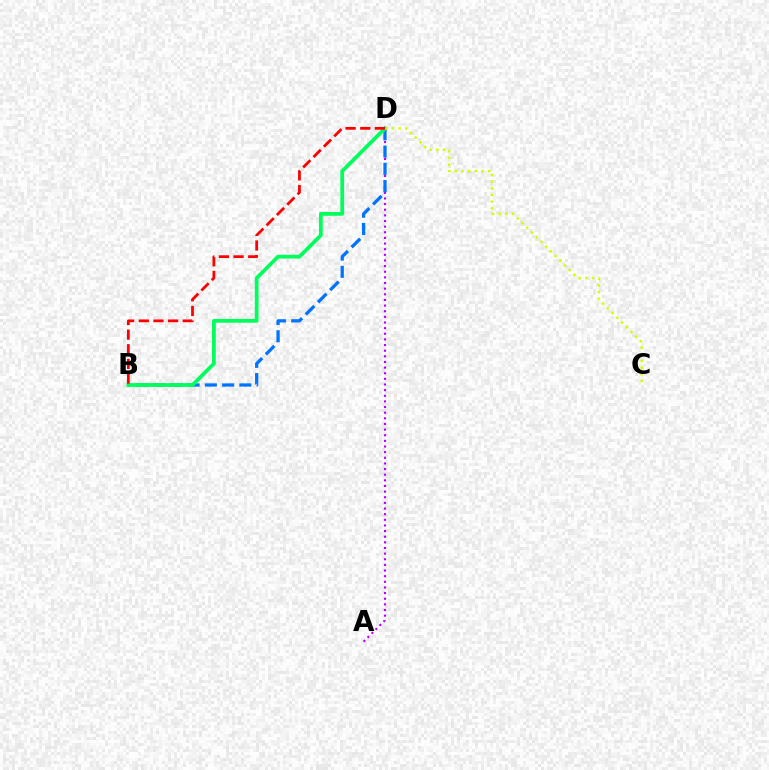{('A', 'D'): [{'color': '#b900ff', 'line_style': 'dotted', 'thickness': 1.53}], ('B', 'D'): [{'color': '#0074ff', 'line_style': 'dashed', 'thickness': 2.34}, {'color': '#00ff5c', 'line_style': 'solid', 'thickness': 2.7}, {'color': '#ff0000', 'line_style': 'dashed', 'thickness': 1.99}], ('C', 'D'): [{'color': '#d1ff00', 'line_style': 'dotted', 'thickness': 1.81}]}